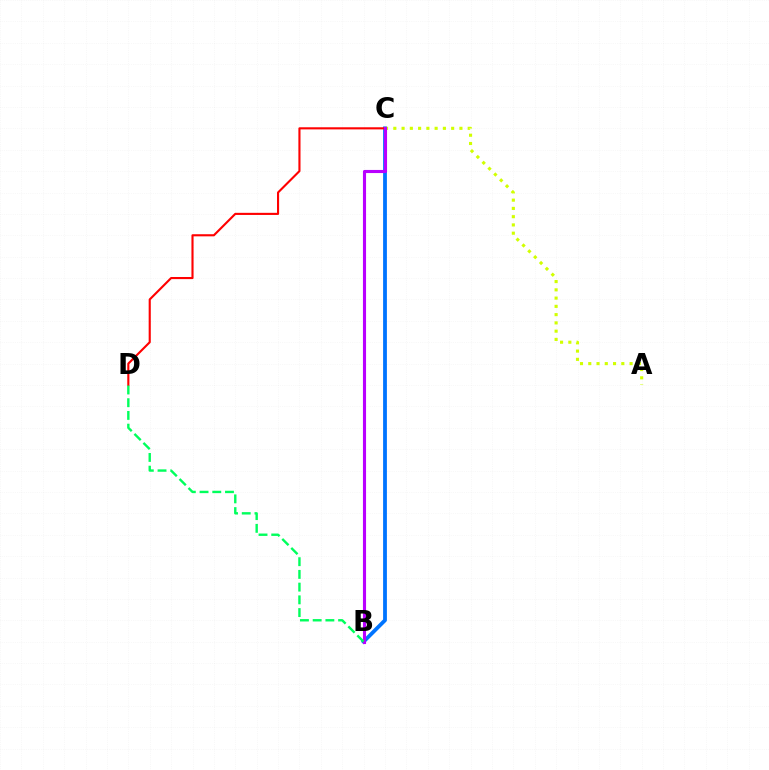{('B', 'C'): [{'color': '#0074ff', 'line_style': 'solid', 'thickness': 2.73}, {'color': '#b900ff', 'line_style': 'solid', 'thickness': 2.24}], ('A', 'C'): [{'color': '#d1ff00', 'line_style': 'dotted', 'thickness': 2.25}], ('C', 'D'): [{'color': '#ff0000', 'line_style': 'solid', 'thickness': 1.53}], ('B', 'D'): [{'color': '#00ff5c', 'line_style': 'dashed', 'thickness': 1.73}]}